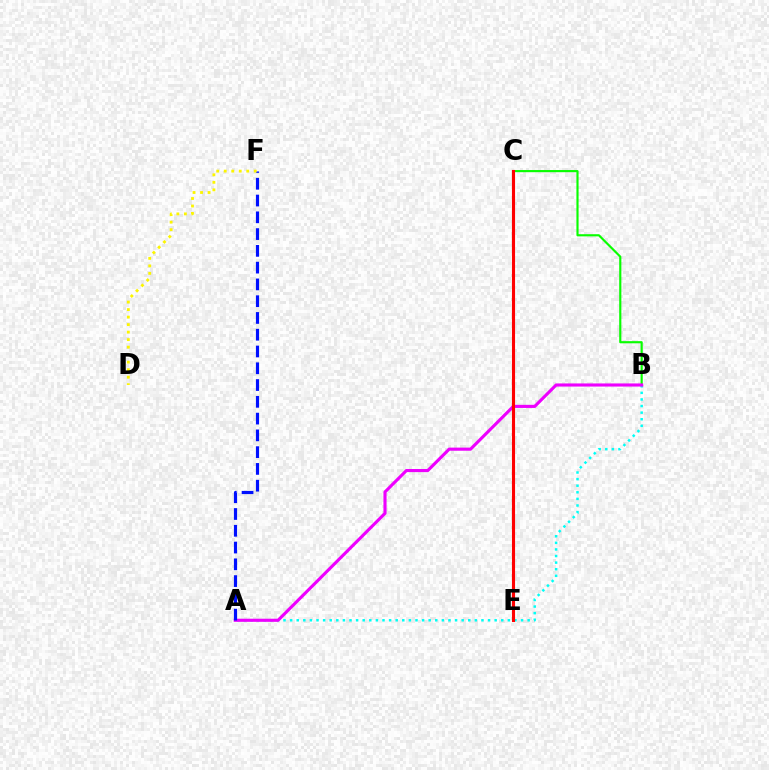{('B', 'C'): [{'color': '#08ff00', 'line_style': 'solid', 'thickness': 1.55}], ('A', 'B'): [{'color': '#00fff6', 'line_style': 'dotted', 'thickness': 1.79}, {'color': '#ee00ff', 'line_style': 'solid', 'thickness': 2.24}], ('A', 'F'): [{'color': '#0010ff', 'line_style': 'dashed', 'thickness': 2.28}], ('C', 'E'): [{'color': '#ff0000', 'line_style': 'solid', 'thickness': 2.24}], ('D', 'F'): [{'color': '#fcf500', 'line_style': 'dotted', 'thickness': 2.04}]}